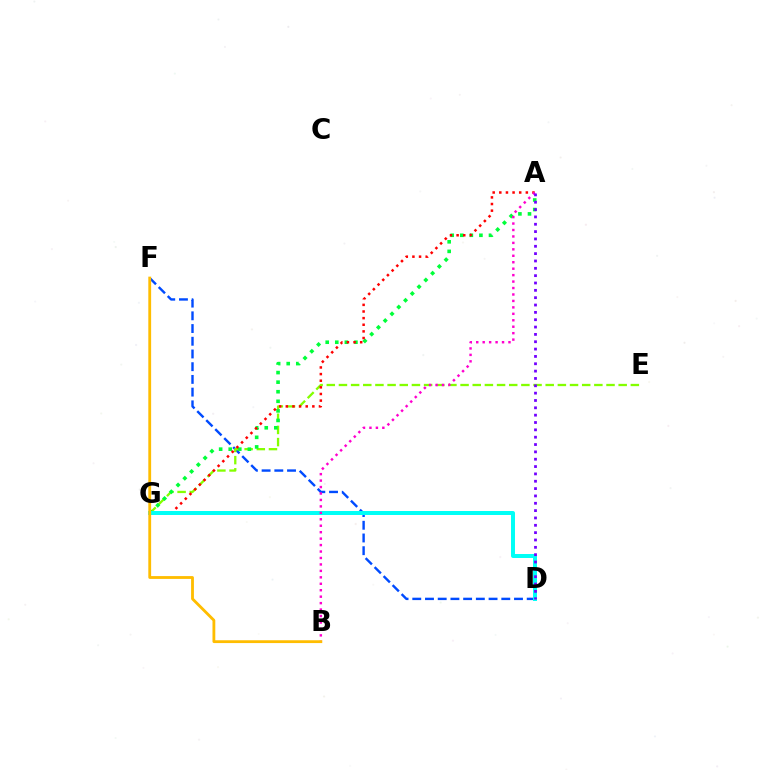{('D', 'F'): [{'color': '#004bff', 'line_style': 'dashed', 'thickness': 1.73}], ('E', 'G'): [{'color': '#84ff00', 'line_style': 'dashed', 'thickness': 1.65}], ('A', 'G'): [{'color': '#00ff39', 'line_style': 'dotted', 'thickness': 2.6}, {'color': '#ff0000', 'line_style': 'dotted', 'thickness': 1.8}], ('D', 'G'): [{'color': '#00fff6', 'line_style': 'solid', 'thickness': 2.87}], ('A', 'B'): [{'color': '#ff00cf', 'line_style': 'dotted', 'thickness': 1.75}], ('B', 'F'): [{'color': '#ffbd00', 'line_style': 'solid', 'thickness': 2.03}], ('A', 'D'): [{'color': '#7200ff', 'line_style': 'dotted', 'thickness': 1.99}]}